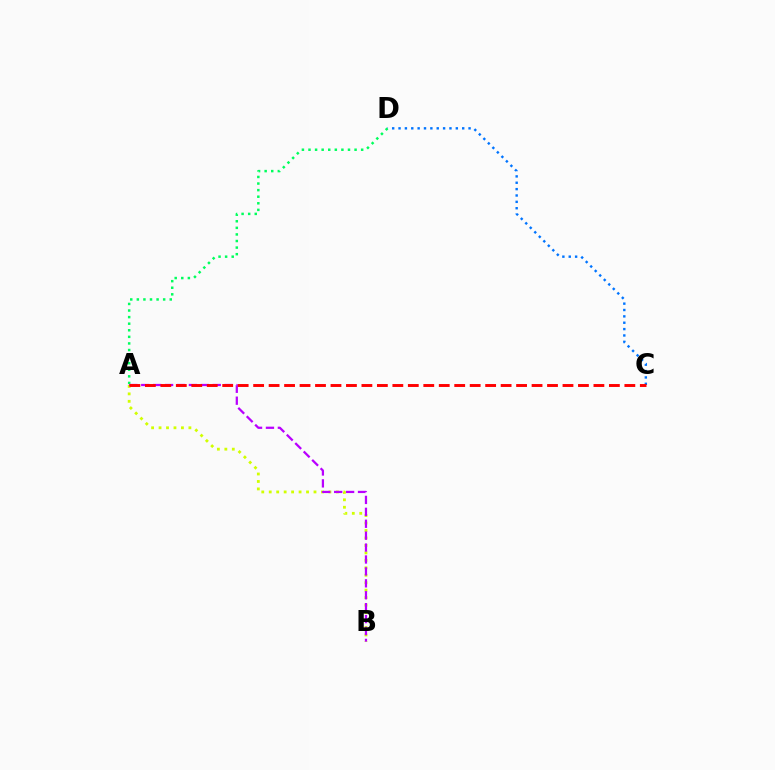{('C', 'D'): [{'color': '#0074ff', 'line_style': 'dotted', 'thickness': 1.73}], ('A', 'D'): [{'color': '#00ff5c', 'line_style': 'dotted', 'thickness': 1.79}], ('A', 'B'): [{'color': '#d1ff00', 'line_style': 'dotted', 'thickness': 2.03}, {'color': '#b900ff', 'line_style': 'dashed', 'thickness': 1.62}], ('A', 'C'): [{'color': '#ff0000', 'line_style': 'dashed', 'thickness': 2.1}]}